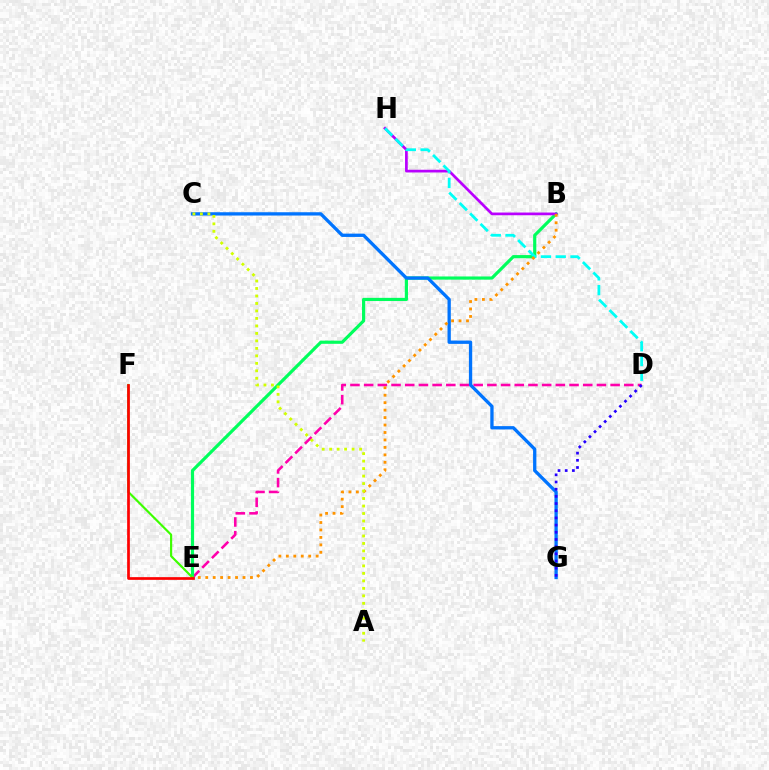{('D', 'E'): [{'color': '#ff00ac', 'line_style': 'dashed', 'thickness': 1.86}], ('B', 'E'): [{'color': '#00ff5c', 'line_style': 'solid', 'thickness': 2.29}, {'color': '#ff9400', 'line_style': 'dotted', 'thickness': 2.03}], ('B', 'H'): [{'color': '#b900ff', 'line_style': 'solid', 'thickness': 1.95}], ('C', 'G'): [{'color': '#0074ff', 'line_style': 'solid', 'thickness': 2.38}], ('E', 'F'): [{'color': '#3dff00', 'line_style': 'solid', 'thickness': 1.56}, {'color': '#ff0000', 'line_style': 'solid', 'thickness': 1.94}], ('D', 'H'): [{'color': '#00fff6', 'line_style': 'dashed', 'thickness': 2.01}], ('D', 'G'): [{'color': '#2500ff', 'line_style': 'dotted', 'thickness': 1.95}], ('A', 'C'): [{'color': '#d1ff00', 'line_style': 'dotted', 'thickness': 2.03}]}